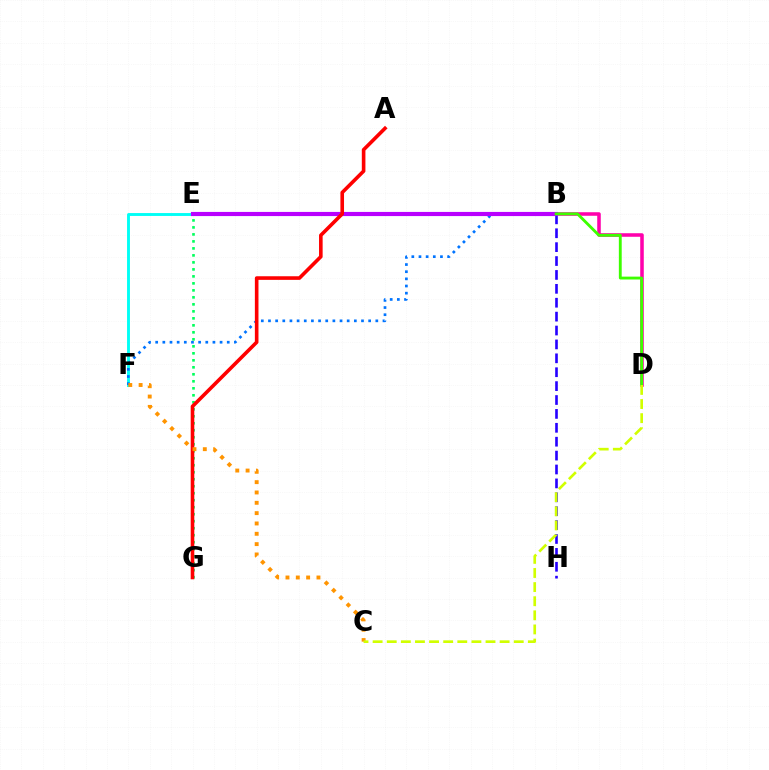{('E', 'F'): [{'color': '#00fff6', 'line_style': 'solid', 'thickness': 2.08}], ('B', 'H'): [{'color': '#2500ff', 'line_style': 'dashed', 'thickness': 1.89}], ('B', 'F'): [{'color': '#0074ff', 'line_style': 'dotted', 'thickness': 1.94}], ('B', 'D'): [{'color': '#ff00ac', 'line_style': 'solid', 'thickness': 2.56}, {'color': '#3dff00', 'line_style': 'solid', 'thickness': 2.06}], ('E', 'G'): [{'color': '#00ff5c', 'line_style': 'dotted', 'thickness': 1.9}], ('B', 'E'): [{'color': '#b900ff', 'line_style': 'solid', 'thickness': 2.99}], ('A', 'G'): [{'color': '#ff0000', 'line_style': 'solid', 'thickness': 2.6}], ('C', 'F'): [{'color': '#ff9400', 'line_style': 'dotted', 'thickness': 2.81}], ('C', 'D'): [{'color': '#d1ff00', 'line_style': 'dashed', 'thickness': 1.92}]}